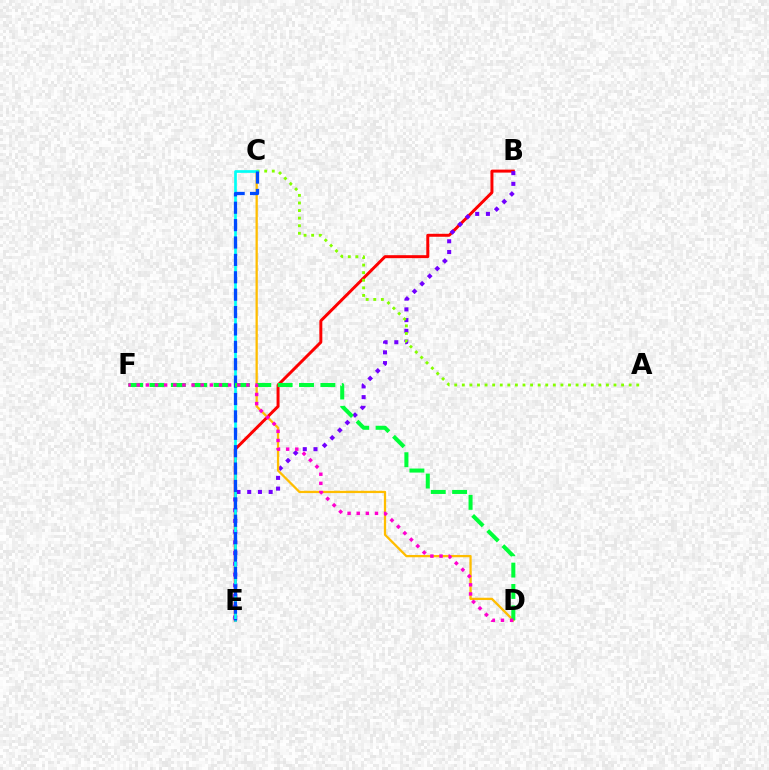{('B', 'E'): [{'color': '#ff0000', 'line_style': 'solid', 'thickness': 2.14}, {'color': '#7200ff', 'line_style': 'dotted', 'thickness': 2.91}], ('C', 'D'): [{'color': '#ffbd00', 'line_style': 'solid', 'thickness': 1.64}], ('A', 'C'): [{'color': '#84ff00', 'line_style': 'dotted', 'thickness': 2.06}], ('C', 'E'): [{'color': '#00fff6', 'line_style': 'solid', 'thickness': 1.93}, {'color': '#004bff', 'line_style': 'dashed', 'thickness': 2.36}], ('D', 'F'): [{'color': '#00ff39', 'line_style': 'dashed', 'thickness': 2.9}, {'color': '#ff00cf', 'line_style': 'dotted', 'thickness': 2.48}]}